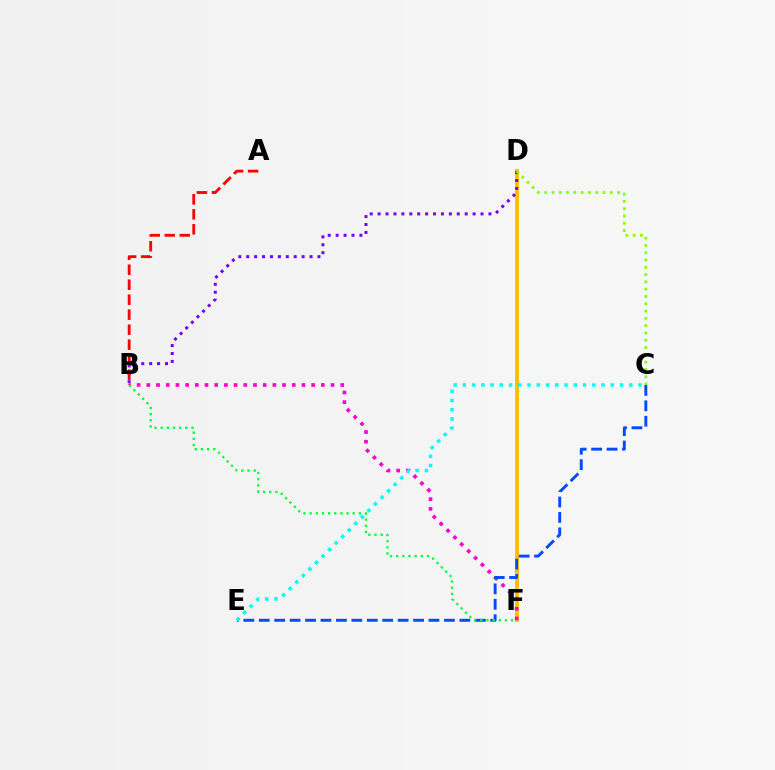{('D', 'F'): [{'color': '#ffbd00', 'line_style': 'solid', 'thickness': 2.76}], ('B', 'F'): [{'color': '#ff00cf', 'line_style': 'dotted', 'thickness': 2.63}, {'color': '#00ff39', 'line_style': 'dotted', 'thickness': 1.67}], ('C', 'E'): [{'color': '#004bff', 'line_style': 'dashed', 'thickness': 2.1}, {'color': '#00fff6', 'line_style': 'dotted', 'thickness': 2.51}], ('B', 'D'): [{'color': '#7200ff', 'line_style': 'dotted', 'thickness': 2.15}], ('A', 'B'): [{'color': '#ff0000', 'line_style': 'dashed', 'thickness': 2.04}], ('C', 'D'): [{'color': '#84ff00', 'line_style': 'dotted', 'thickness': 1.98}]}